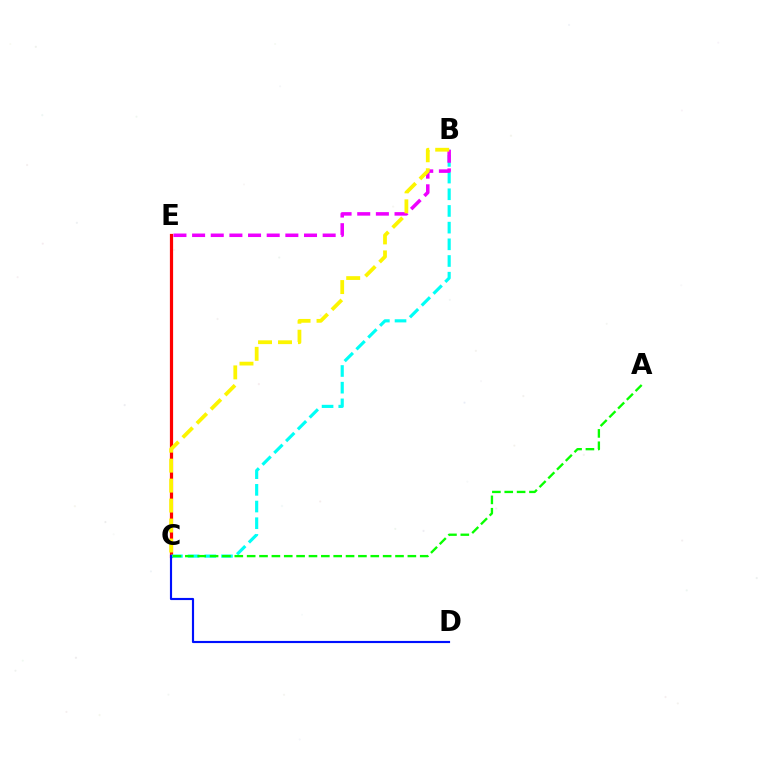{('C', 'E'): [{'color': '#ff0000', 'line_style': 'solid', 'thickness': 2.31}], ('B', 'C'): [{'color': '#00fff6', 'line_style': 'dashed', 'thickness': 2.27}, {'color': '#fcf500', 'line_style': 'dashed', 'thickness': 2.71}], ('A', 'C'): [{'color': '#08ff00', 'line_style': 'dashed', 'thickness': 1.68}], ('C', 'D'): [{'color': '#0010ff', 'line_style': 'solid', 'thickness': 1.55}], ('B', 'E'): [{'color': '#ee00ff', 'line_style': 'dashed', 'thickness': 2.53}]}